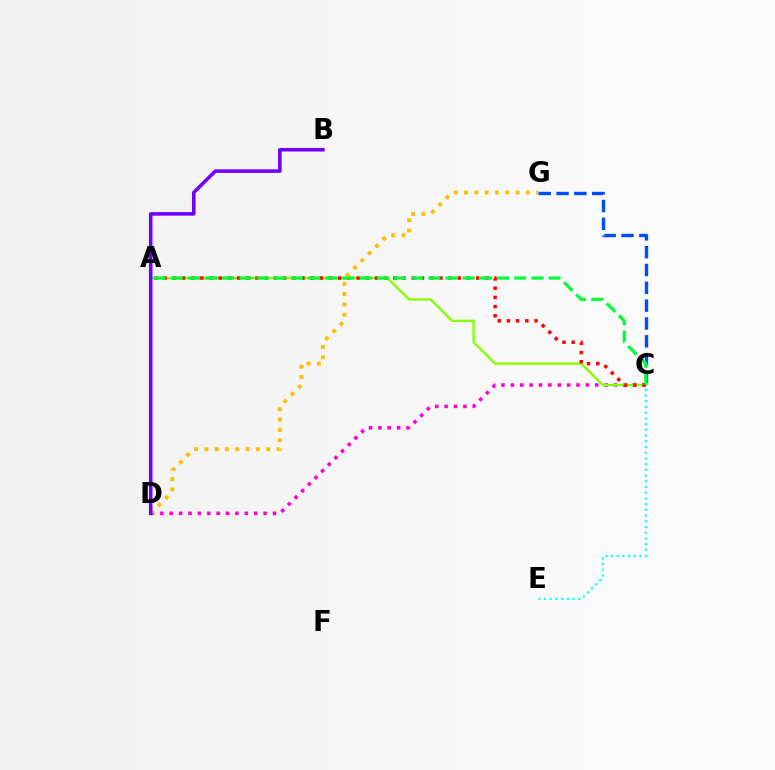{('C', 'E'): [{'color': '#00fff6', 'line_style': 'dotted', 'thickness': 1.55}], ('C', 'D'): [{'color': '#ff00cf', 'line_style': 'dotted', 'thickness': 2.55}], ('A', 'C'): [{'color': '#84ff00', 'line_style': 'solid', 'thickness': 1.69}, {'color': '#ff0000', 'line_style': 'dotted', 'thickness': 2.5}, {'color': '#00ff39', 'line_style': 'dashed', 'thickness': 2.33}], ('D', 'G'): [{'color': '#ffbd00', 'line_style': 'dotted', 'thickness': 2.8}], ('C', 'G'): [{'color': '#004bff', 'line_style': 'dashed', 'thickness': 2.42}], ('B', 'D'): [{'color': '#7200ff', 'line_style': 'solid', 'thickness': 2.56}]}